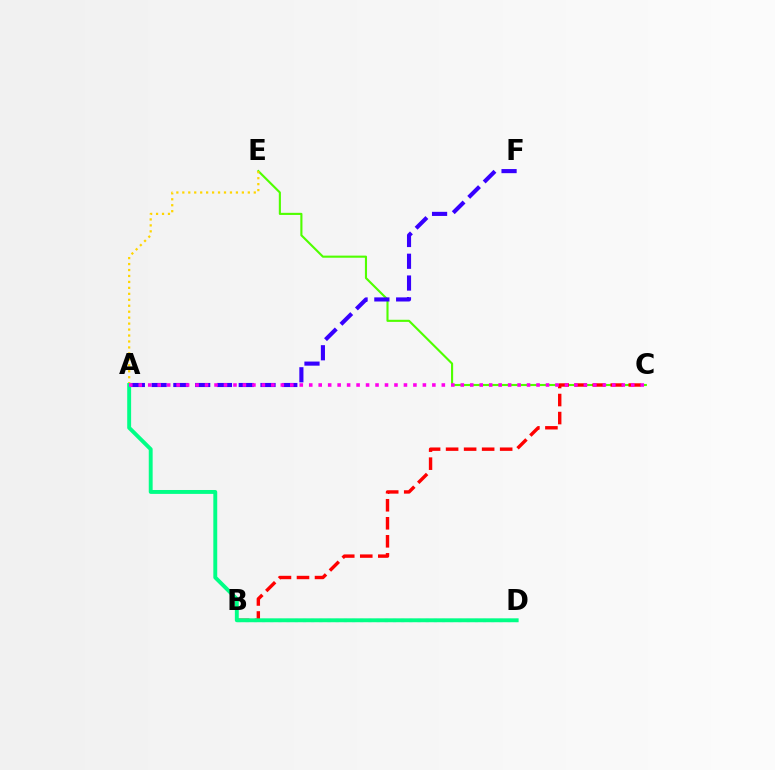{('C', 'E'): [{'color': '#4fff00', 'line_style': 'solid', 'thickness': 1.53}], ('B', 'C'): [{'color': '#ff0000', 'line_style': 'dashed', 'thickness': 2.45}], ('A', 'F'): [{'color': '#3700ff', 'line_style': 'dashed', 'thickness': 2.96}], ('A', 'E'): [{'color': '#ffd500', 'line_style': 'dotted', 'thickness': 1.62}], ('B', 'D'): [{'color': '#009eff', 'line_style': 'dotted', 'thickness': 2.22}], ('A', 'D'): [{'color': '#00ff86', 'line_style': 'solid', 'thickness': 2.81}], ('A', 'C'): [{'color': '#ff00ed', 'line_style': 'dotted', 'thickness': 2.57}]}